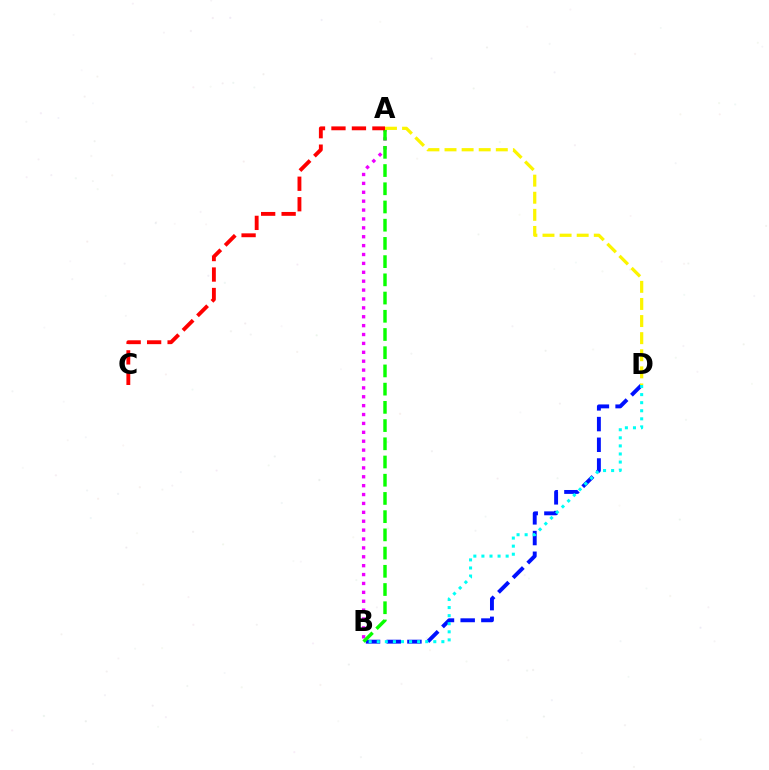{('B', 'D'): [{'color': '#0010ff', 'line_style': 'dashed', 'thickness': 2.81}, {'color': '#00fff6', 'line_style': 'dotted', 'thickness': 2.19}], ('A', 'B'): [{'color': '#ee00ff', 'line_style': 'dotted', 'thickness': 2.42}, {'color': '#08ff00', 'line_style': 'dashed', 'thickness': 2.47}], ('A', 'C'): [{'color': '#ff0000', 'line_style': 'dashed', 'thickness': 2.78}], ('A', 'D'): [{'color': '#fcf500', 'line_style': 'dashed', 'thickness': 2.32}]}